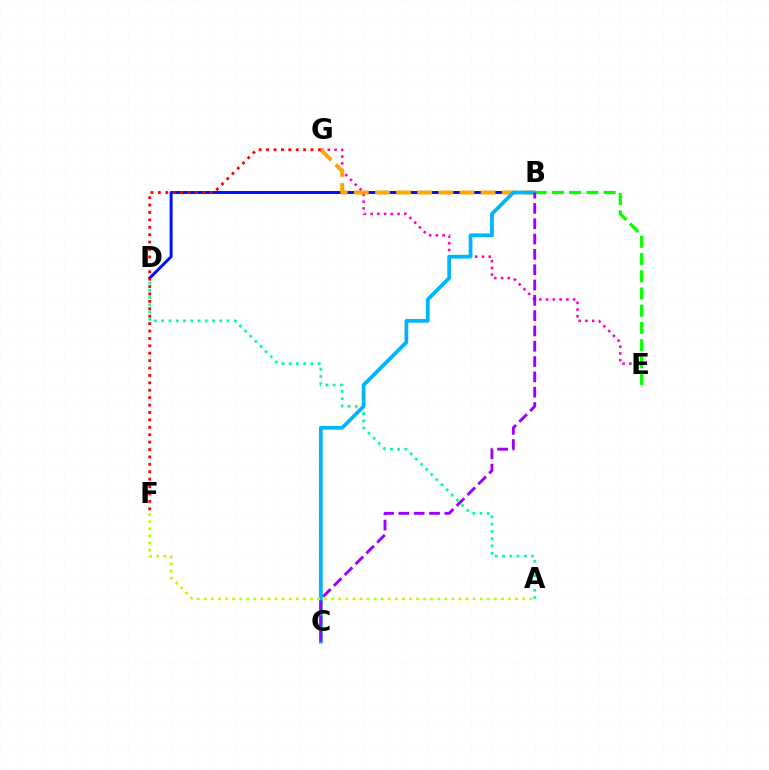{('B', 'D'): [{'color': '#0010ff', 'line_style': 'solid', 'thickness': 2.13}], ('A', 'D'): [{'color': '#00ff9d', 'line_style': 'dotted', 'thickness': 1.97}], ('E', 'G'): [{'color': '#ff00bd', 'line_style': 'dotted', 'thickness': 1.83}], ('B', 'G'): [{'color': '#ffa500', 'line_style': 'dashed', 'thickness': 2.87}], ('B', 'C'): [{'color': '#00b5ff', 'line_style': 'solid', 'thickness': 2.7}, {'color': '#9b00ff', 'line_style': 'dashed', 'thickness': 2.08}], ('B', 'E'): [{'color': '#08ff00', 'line_style': 'dashed', 'thickness': 2.34}], ('F', 'G'): [{'color': '#ff0000', 'line_style': 'dotted', 'thickness': 2.01}], ('A', 'F'): [{'color': '#b3ff00', 'line_style': 'dotted', 'thickness': 1.92}]}